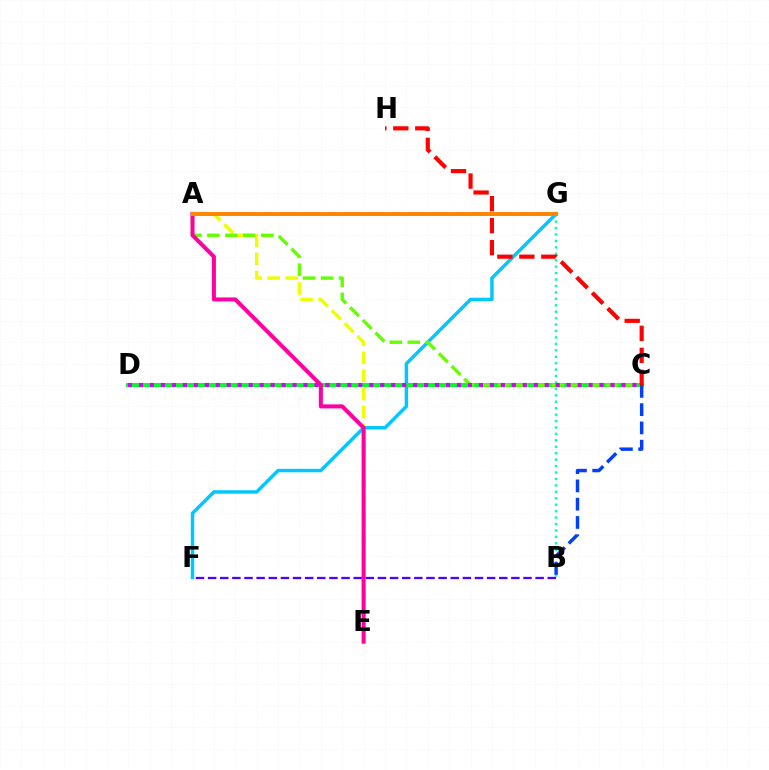{('B', 'G'): [{'color': '#00ffaf', 'line_style': 'dotted', 'thickness': 1.75}], ('A', 'E'): [{'color': '#eeff00', 'line_style': 'dashed', 'thickness': 2.46}, {'color': '#ff00a0', 'line_style': 'solid', 'thickness': 2.9}], ('F', 'G'): [{'color': '#00c7ff', 'line_style': 'solid', 'thickness': 2.49}], ('C', 'D'): [{'color': '#00ff27', 'line_style': 'solid', 'thickness': 2.9}, {'color': '#d600ff', 'line_style': 'dotted', 'thickness': 2.98}], ('B', 'F'): [{'color': '#4f00ff', 'line_style': 'dashed', 'thickness': 1.65}], ('A', 'C'): [{'color': '#66ff00', 'line_style': 'dashed', 'thickness': 2.44}], ('B', 'C'): [{'color': '#003fff', 'line_style': 'dashed', 'thickness': 2.48}], ('A', 'G'): [{'color': '#ff8800', 'line_style': 'solid', 'thickness': 2.9}], ('C', 'H'): [{'color': '#ff0000', 'line_style': 'dashed', 'thickness': 2.99}]}